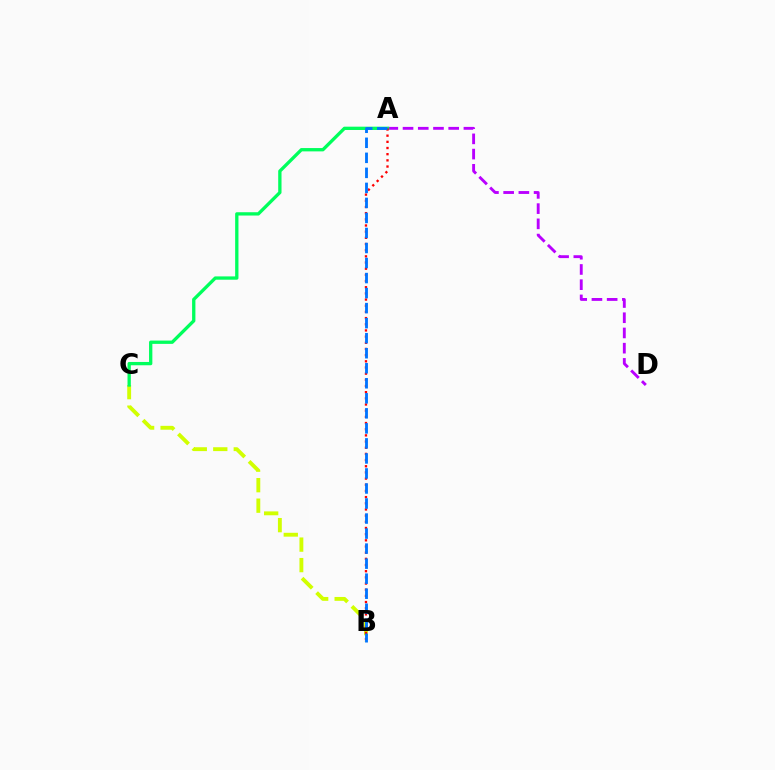{('B', 'C'): [{'color': '#d1ff00', 'line_style': 'dashed', 'thickness': 2.78}], ('A', 'D'): [{'color': '#b900ff', 'line_style': 'dashed', 'thickness': 2.07}], ('A', 'C'): [{'color': '#00ff5c', 'line_style': 'solid', 'thickness': 2.38}], ('A', 'B'): [{'color': '#ff0000', 'line_style': 'dotted', 'thickness': 1.68}, {'color': '#0074ff', 'line_style': 'dashed', 'thickness': 2.04}]}